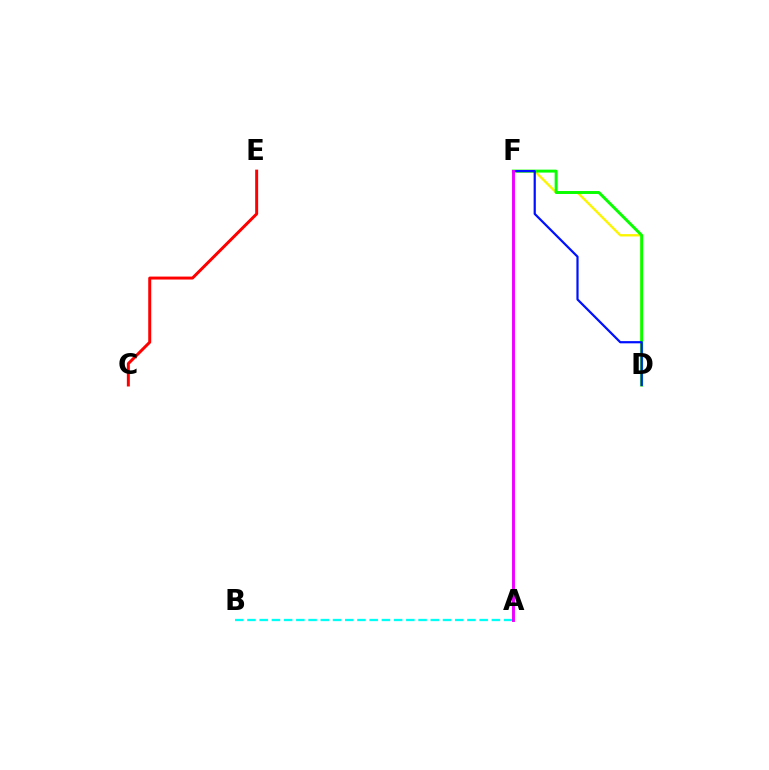{('C', 'E'): [{'color': '#ff0000', 'line_style': 'solid', 'thickness': 2.13}], ('A', 'B'): [{'color': '#00fff6', 'line_style': 'dashed', 'thickness': 1.66}], ('D', 'F'): [{'color': '#fcf500', 'line_style': 'solid', 'thickness': 1.69}, {'color': '#08ff00', 'line_style': 'solid', 'thickness': 2.11}, {'color': '#0010ff', 'line_style': 'solid', 'thickness': 1.59}], ('A', 'F'): [{'color': '#ee00ff', 'line_style': 'solid', 'thickness': 2.11}]}